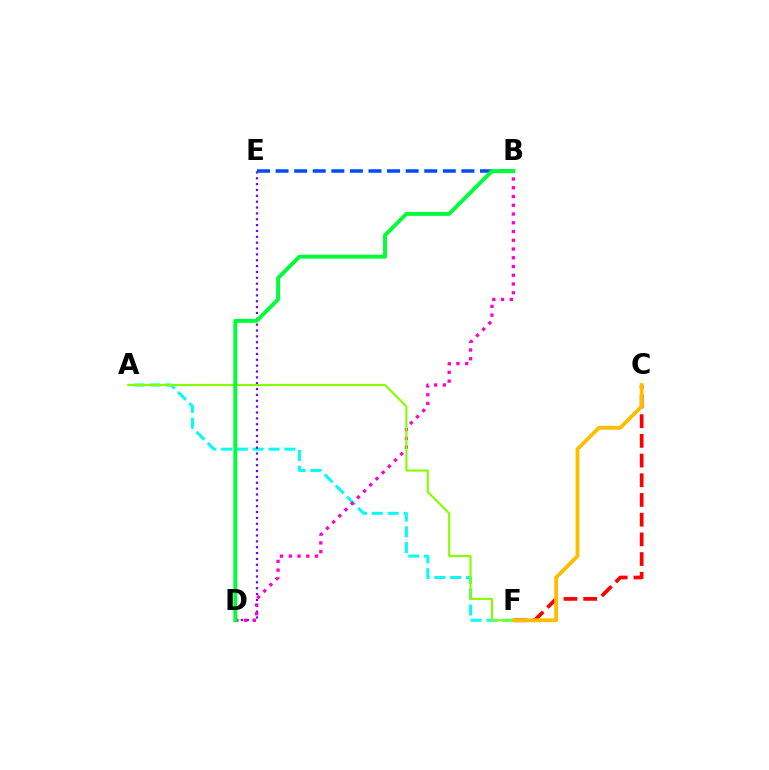{('C', 'F'): [{'color': '#ff0000', 'line_style': 'dashed', 'thickness': 2.68}, {'color': '#ffbd00', 'line_style': 'solid', 'thickness': 2.74}], ('A', 'F'): [{'color': '#00fff6', 'line_style': 'dashed', 'thickness': 2.15}, {'color': '#84ff00', 'line_style': 'solid', 'thickness': 1.52}], ('D', 'E'): [{'color': '#7200ff', 'line_style': 'dotted', 'thickness': 1.59}], ('B', 'D'): [{'color': '#ff00cf', 'line_style': 'dotted', 'thickness': 2.38}, {'color': '#00ff39', 'line_style': 'solid', 'thickness': 2.82}], ('B', 'E'): [{'color': '#004bff', 'line_style': 'dashed', 'thickness': 2.52}]}